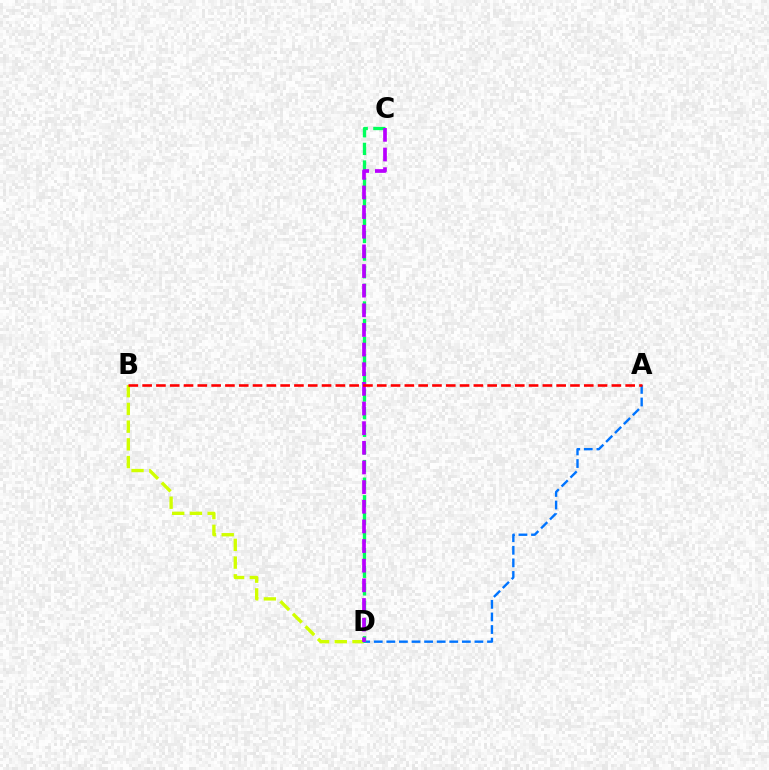{('B', 'D'): [{'color': '#d1ff00', 'line_style': 'dashed', 'thickness': 2.41}], ('A', 'D'): [{'color': '#0074ff', 'line_style': 'dashed', 'thickness': 1.71}], ('C', 'D'): [{'color': '#00ff5c', 'line_style': 'dashed', 'thickness': 2.39}, {'color': '#b900ff', 'line_style': 'dashed', 'thickness': 2.67}], ('A', 'B'): [{'color': '#ff0000', 'line_style': 'dashed', 'thickness': 1.87}]}